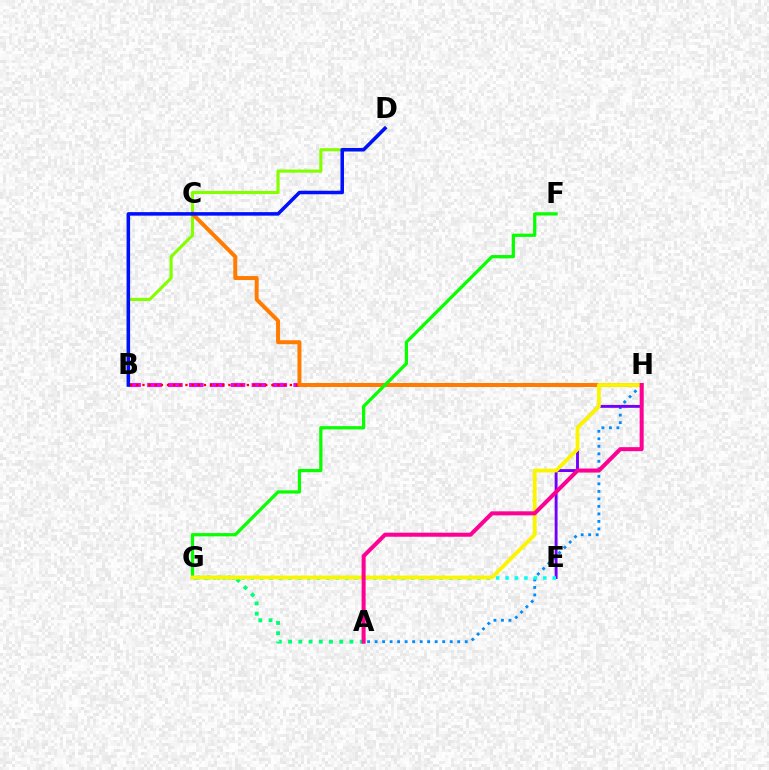{('A', 'G'): [{'color': '#00ff74', 'line_style': 'dotted', 'thickness': 2.78}], ('A', 'H'): [{'color': '#008cff', 'line_style': 'dotted', 'thickness': 2.04}, {'color': '#ff0094', 'line_style': 'solid', 'thickness': 2.9}], ('B', 'H'): [{'color': '#ee00ff', 'line_style': 'dashed', 'thickness': 2.84}, {'color': '#ff0000', 'line_style': 'dotted', 'thickness': 1.67}], ('E', 'H'): [{'color': '#7200ff', 'line_style': 'solid', 'thickness': 2.08}], ('B', 'D'): [{'color': '#84ff00', 'line_style': 'solid', 'thickness': 2.25}, {'color': '#0010ff', 'line_style': 'solid', 'thickness': 2.54}], ('E', 'G'): [{'color': '#00fff6', 'line_style': 'dotted', 'thickness': 2.56}], ('C', 'H'): [{'color': '#ff7c00', 'line_style': 'solid', 'thickness': 2.86}], ('F', 'G'): [{'color': '#08ff00', 'line_style': 'solid', 'thickness': 2.33}], ('G', 'H'): [{'color': '#fcf500', 'line_style': 'solid', 'thickness': 2.74}]}